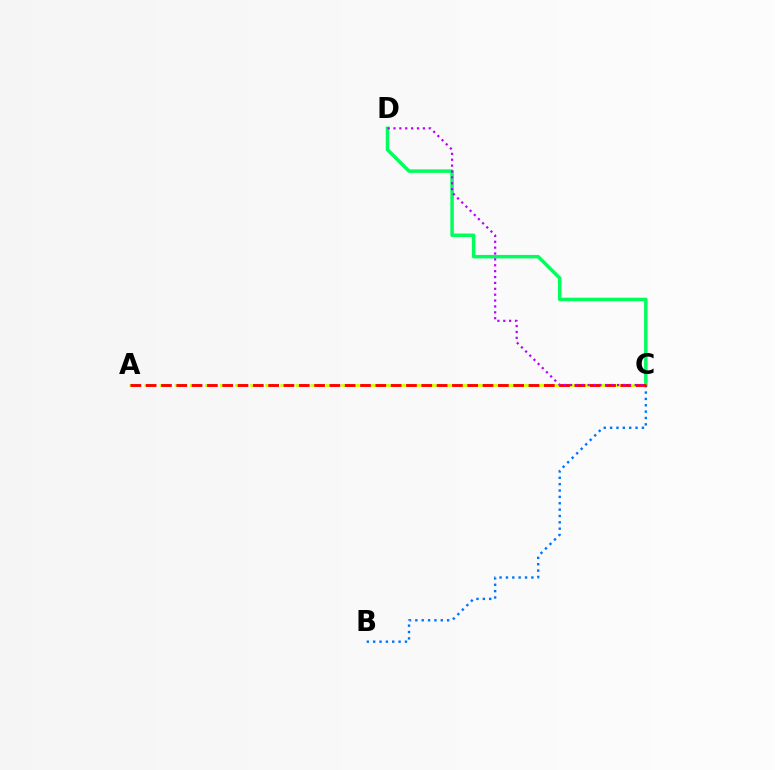{('C', 'D'): [{'color': '#00ff5c', 'line_style': 'solid', 'thickness': 2.51}, {'color': '#b900ff', 'line_style': 'dotted', 'thickness': 1.6}], ('A', 'C'): [{'color': '#d1ff00', 'line_style': 'dashed', 'thickness': 2.05}, {'color': '#ff0000', 'line_style': 'dashed', 'thickness': 2.08}], ('B', 'C'): [{'color': '#0074ff', 'line_style': 'dotted', 'thickness': 1.73}]}